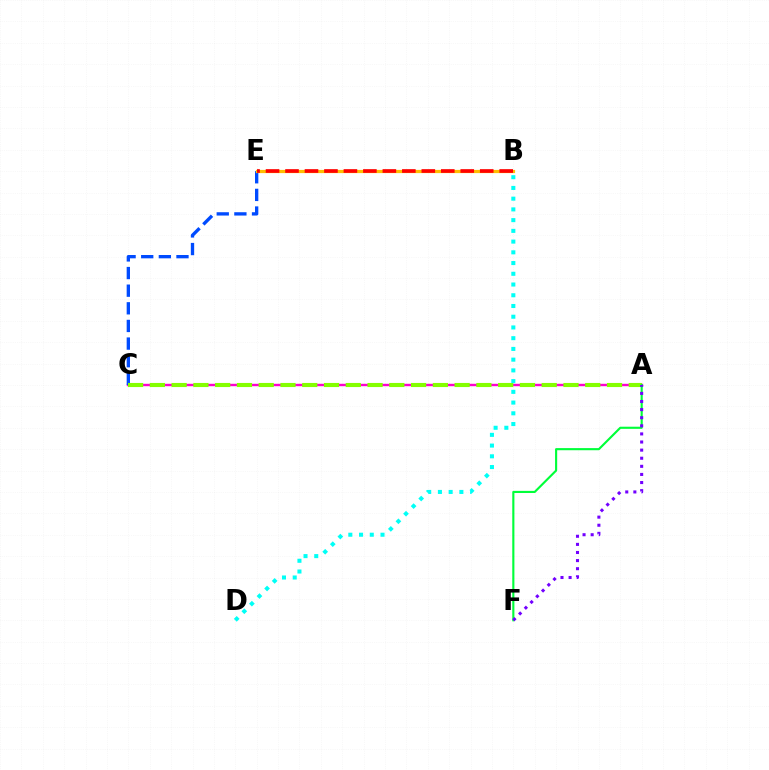{('A', 'C'): [{'color': '#ff00cf', 'line_style': 'solid', 'thickness': 1.74}, {'color': '#84ff00', 'line_style': 'dashed', 'thickness': 2.96}], ('C', 'E'): [{'color': '#004bff', 'line_style': 'dashed', 'thickness': 2.4}], ('B', 'E'): [{'color': '#ffbd00', 'line_style': 'solid', 'thickness': 2.31}, {'color': '#ff0000', 'line_style': 'dashed', 'thickness': 2.65}], ('B', 'D'): [{'color': '#00fff6', 'line_style': 'dotted', 'thickness': 2.92}], ('A', 'F'): [{'color': '#00ff39', 'line_style': 'solid', 'thickness': 1.53}, {'color': '#7200ff', 'line_style': 'dotted', 'thickness': 2.2}]}